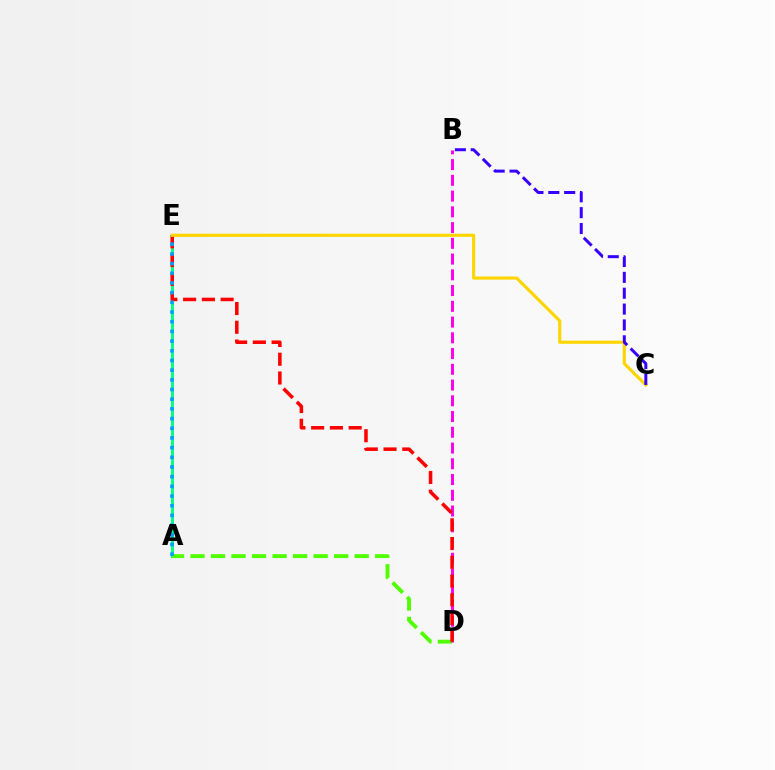{('A', 'E'): [{'color': '#00ff86', 'line_style': 'solid', 'thickness': 2.14}, {'color': '#009eff', 'line_style': 'dotted', 'thickness': 2.63}], ('A', 'D'): [{'color': '#4fff00', 'line_style': 'dashed', 'thickness': 2.79}], ('B', 'D'): [{'color': '#ff00ed', 'line_style': 'dashed', 'thickness': 2.14}], ('D', 'E'): [{'color': '#ff0000', 'line_style': 'dashed', 'thickness': 2.55}], ('C', 'E'): [{'color': '#ffd500', 'line_style': 'solid', 'thickness': 2.26}], ('B', 'C'): [{'color': '#3700ff', 'line_style': 'dashed', 'thickness': 2.16}]}